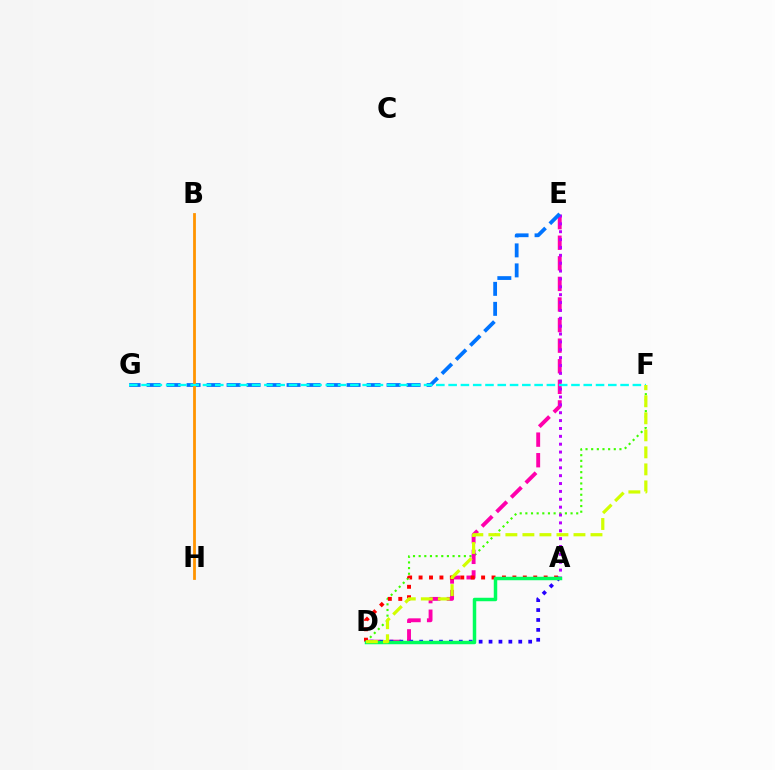{('D', 'F'): [{'color': '#3dff00', 'line_style': 'dotted', 'thickness': 1.54}, {'color': '#d1ff00', 'line_style': 'dashed', 'thickness': 2.31}], ('D', 'E'): [{'color': '#ff00ac', 'line_style': 'dashed', 'thickness': 2.8}], ('A', 'E'): [{'color': '#b900ff', 'line_style': 'dotted', 'thickness': 2.14}], ('E', 'G'): [{'color': '#0074ff', 'line_style': 'dashed', 'thickness': 2.72}], ('A', 'D'): [{'color': '#ff0000', 'line_style': 'dotted', 'thickness': 2.83}, {'color': '#2500ff', 'line_style': 'dotted', 'thickness': 2.69}, {'color': '#00ff5c', 'line_style': 'solid', 'thickness': 2.5}], ('B', 'H'): [{'color': '#ff9400', 'line_style': 'solid', 'thickness': 2.0}], ('F', 'G'): [{'color': '#00fff6', 'line_style': 'dashed', 'thickness': 1.67}]}